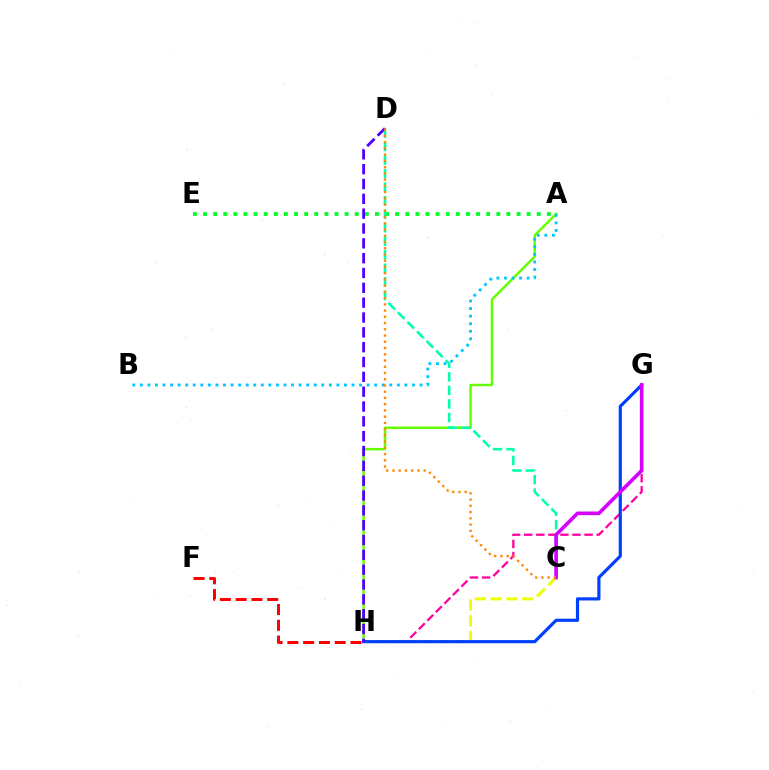{('G', 'H'): [{'color': '#ff00a0', 'line_style': 'dashed', 'thickness': 1.64}, {'color': '#003fff', 'line_style': 'solid', 'thickness': 2.28}], ('A', 'H'): [{'color': '#66ff00', 'line_style': 'solid', 'thickness': 1.78}], ('C', 'H'): [{'color': '#eeff00', 'line_style': 'dashed', 'thickness': 2.15}], ('F', 'H'): [{'color': '#ff0000', 'line_style': 'dashed', 'thickness': 2.14}], ('A', 'E'): [{'color': '#00ff27', 'line_style': 'dotted', 'thickness': 2.75}], ('C', 'D'): [{'color': '#00ffaf', 'line_style': 'dashed', 'thickness': 1.84}, {'color': '#ff8800', 'line_style': 'dotted', 'thickness': 1.69}], ('A', 'B'): [{'color': '#00c7ff', 'line_style': 'dotted', 'thickness': 2.05}], ('D', 'H'): [{'color': '#4f00ff', 'line_style': 'dashed', 'thickness': 2.02}], ('C', 'G'): [{'color': '#d600ff', 'line_style': 'solid', 'thickness': 2.62}]}